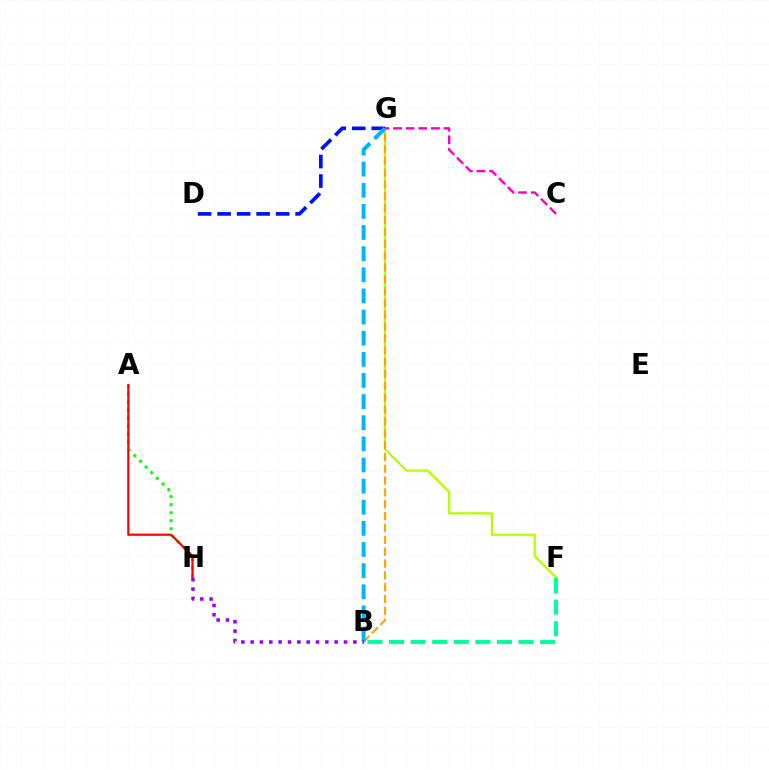{('A', 'H'): [{'color': '#08ff00', 'line_style': 'dotted', 'thickness': 2.18}, {'color': '#ff0000', 'line_style': 'solid', 'thickness': 1.58}], ('F', 'G'): [{'color': '#b3ff00', 'line_style': 'solid', 'thickness': 1.64}], ('B', 'G'): [{'color': '#ffa500', 'line_style': 'dashed', 'thickness': 1.61}, {'color': '#00b5ff', 'line_style': 'dashed', 'thickness': 2.87}], ('D', 'G'): [{'color': '#0010ff', 'line_style': 'dashed', 'thickness': 2.65}], ('C', 'G'): [{'color': '#ff00bd', 'line_style': 'dashed', 'thickness': 1.72}], ('B', 'H'): [{'color': '#9b00ff', 'line_style': 'dotted', 'thickness': 2.54}], ('B', 'F'): [{'color': '#00ff9d', 'line_style': 'dashed', 'thickness': 2.93}]}